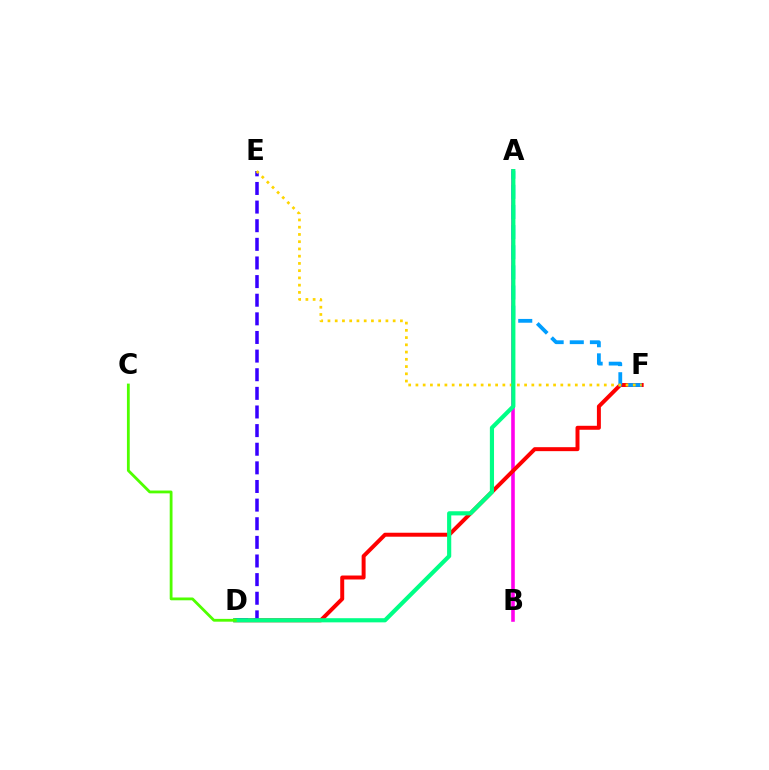{('A', 'B'): [{'color': '#ff00ed', 'line_style': 'solid', 'thickness': 2.58}], ('D', 'F'): [{'color': '#ff0000', 'line_style': 'solid', 'thickness': 2.86}], ('A', 'F'): [{'color': '#009eff', 'line_style': 'dashed', 'thickness': 2.73}], ('D', 'E'): [{'color': '#3700ff', 'line_style': 'dashed', 'thickness': 2.53}], ('E', 'F'): [{'color': '#ffd500', 'line_style': 'dotted', 'thickness': 1.97}], ('A', 'D'): [{'color': '#00ff86', 'line_style': 'solid', 'thickness': 2.99}], ('C', 'D'): [{'color': '#4fff00', 'line_style': 'solid', 'thickness': 2.02}]}